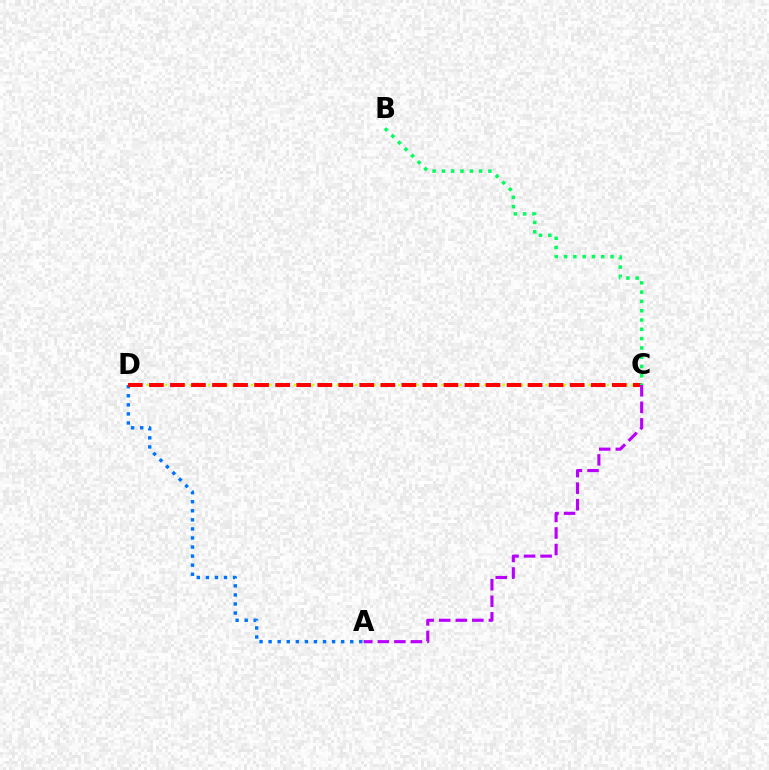{('C', 'D'): [{'color': '#d1ff00', 'line_style': 'dotted', 'thickness': 1.67}, {'color': '#ff0000', 'line_style': 'dashed', 'thickness': 2.86}], ('A', 'D'): [{'color': '#0074ff', 'line_style': 'dotted', 'thickness': 2.46}], ('A', 'C'): [{'color': '#b900ff', 'line_style': 'dashed', 'thickness': 2.25}], ('B', 'C'): [{'color': '#00ff5c', 'line_style': 'dotted', 'thickness': 2.53}]}